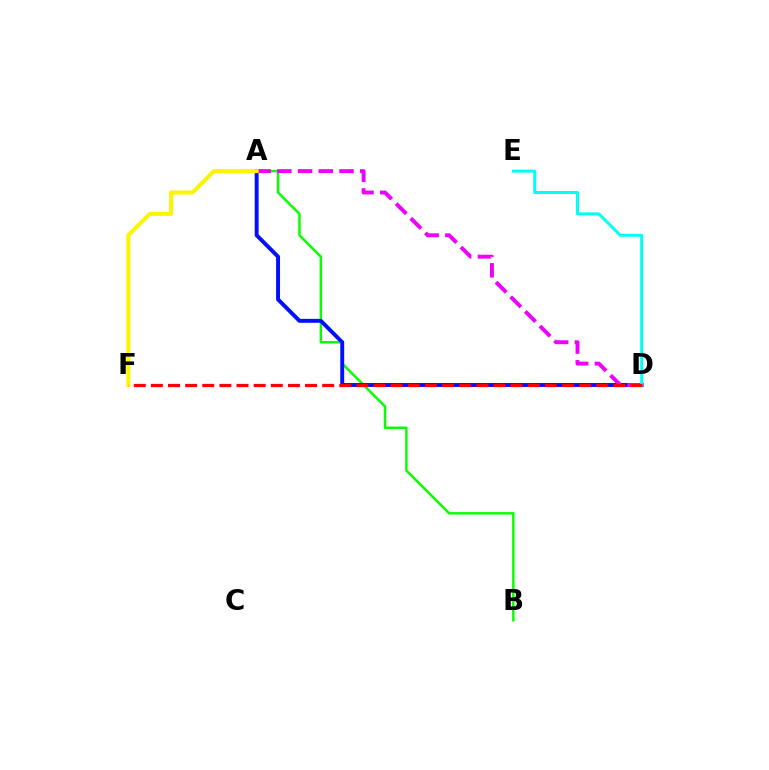{('A', 'B'): [{'color': '#08ff00', 'line_style': 'solid', 'thickness': 1.77}], ('A', 'D'): [{'color': '#0010ff', 'line_style': 'solid', 'thickness': 2.83}, {'color': '#ee00ff', 'line_style': 'dashed', 'thickness': 2.81}], ('D', 'E'): [{'color': '#00fff6', 'line_style': 'solid', 'thickness': 2.15}], ('A', 'F'): [{'color': '#fcf500', 'line_style': 'solid', 'thickness': 2.91}], ('D', 'F'): [{'color': '#ff0000', 'line_style': 'dashed', 'thickness': 2.33}]}